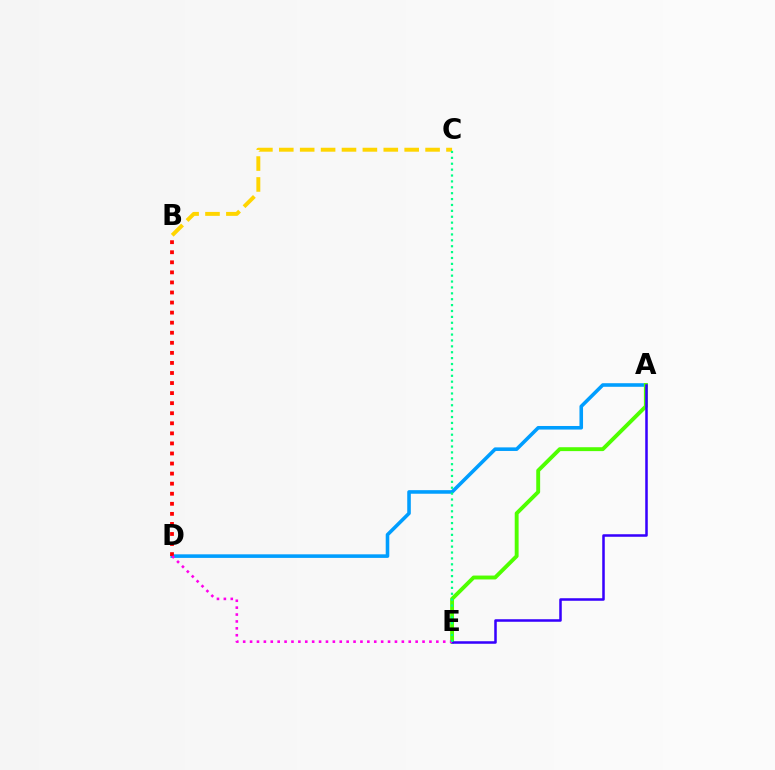{('A', 'D'): [{'color': '#009eff', 'line_style': 'solid', 'thickness': 2.58}], ('B', 'C'): [{'color': '#ffd500', 'line_style': 'dashed', 'thickness': 2.84}], ('A', 'E'): [{'color': '#4fff00', 'line_style': 'solid', 'thickness': 2.8}, {'color': '#3700ff', 'line_style': 'solid', 'thickness': 1.82}], ('B', 'D'): [{'color': '#ff0000', 'line_style': 'dotted', 'thickness': 2.73}], ('D', 'E'): [{'color': '#ff00ed', 'line_style': 'dotted', 'thickness': 1.87}], ('C', 'E'): [{'color': '#00ff86', 'line_style': 'dotted', 'thickness': 1.6}]}